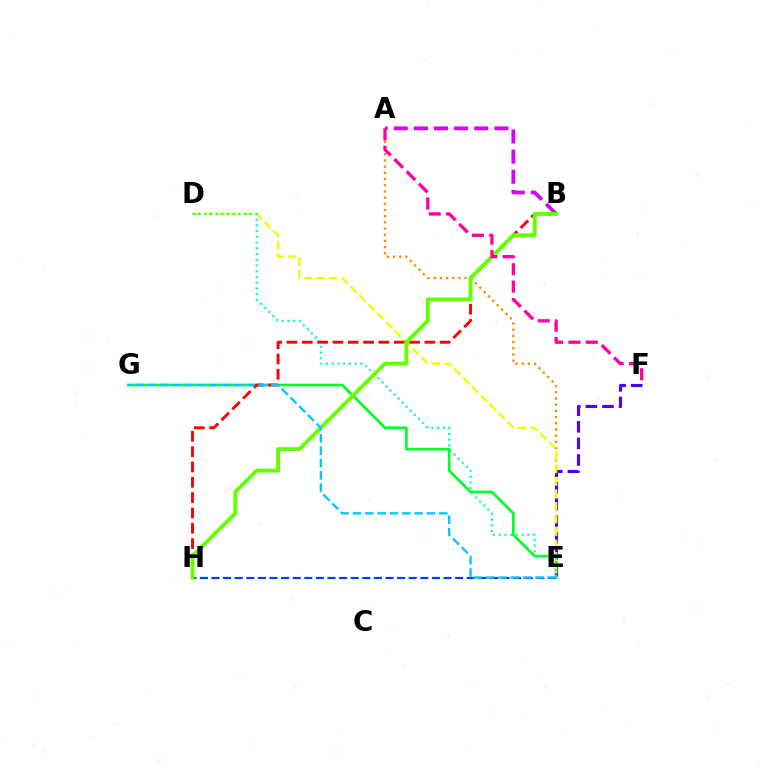{('E', 'G'): [{'color': '#00ff27', 'line_style': 'solid', 'thickness': 1.93}, {'color': '#00c7ff', 'line_style': 'dashed', 'thickness': 1.67}], ('A', 'E'): [{'color': '#ff8800', 'line_style': 'dotted', 'thickness': 1.68}], ('E', 'F'): [{'color': '#4f00ff', 'line_style': 'dashed', 'thickness': 2.25}], ('D', 'E'): [{'color': '#eeff00', 'line_style': 'dashed', 'thickness': 1.7}, {'color': '#00ffaf', 'line_style': 'dotted', 'thickness': 1.56}], ('A', 'B'): [{'color': '#d600ff', 'line_style': 'dashed', 'thickness': 2.73}], ('E', 'H'): [{'color': '#003fff', 'line_style': 'dashed', 'thickness': 1.58}], ('B', 'H'): [{'color': '#ff0000', 'line_style': 'dashed', 'thickness': 2.08}, {'color': '#66ff00', 'line_style': 'solid', 'thickness': 2.8}], ('A', 'F'): [{'color': '#ff00a0', 'line_style': 'dashed', 'thickness': 2.36}]}